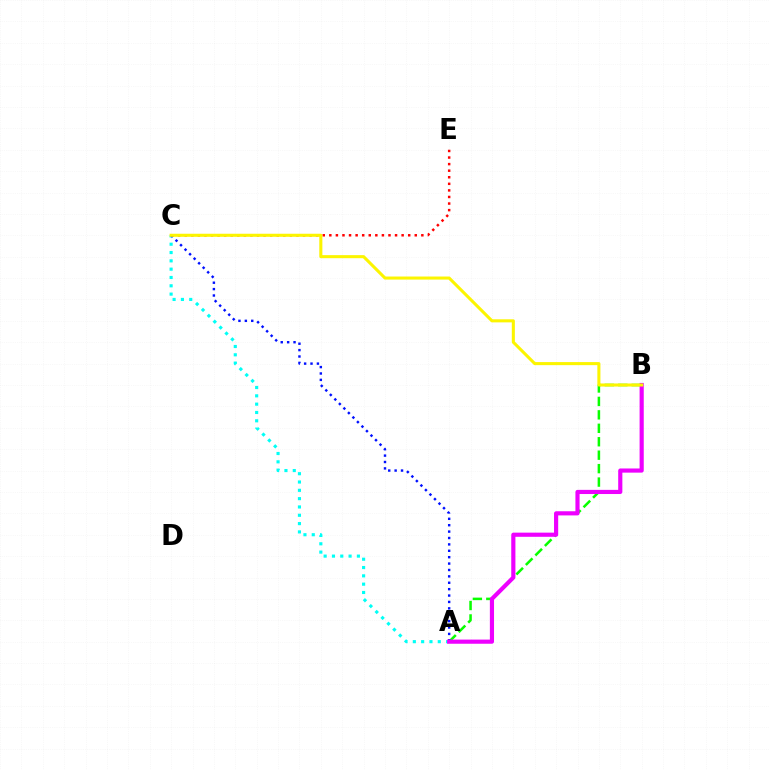{('A', 'C'): [{'color': '#00fff6', 'line_style': 'dotted', 'thickness': 2.26}, {'color': '#0010ff', 'line_style': 'dotted', 'thickness': 1.74}], ('A', 'B'): [{'color': '#08ff00', 'line_style': 'dashed', 'thickness': 1.83}, {'color': '#ee00ff', 'line_style': 'solid', 'thickness': 2.99}], ('C', 'E'): [{'color': '#ff0000', 'line_style': 'dotted', 'thickness': 1.79}], ('B', 'C'): [{'color': '#fcf500', 'line_style': 'solid', 'thickness': 2.21}]}